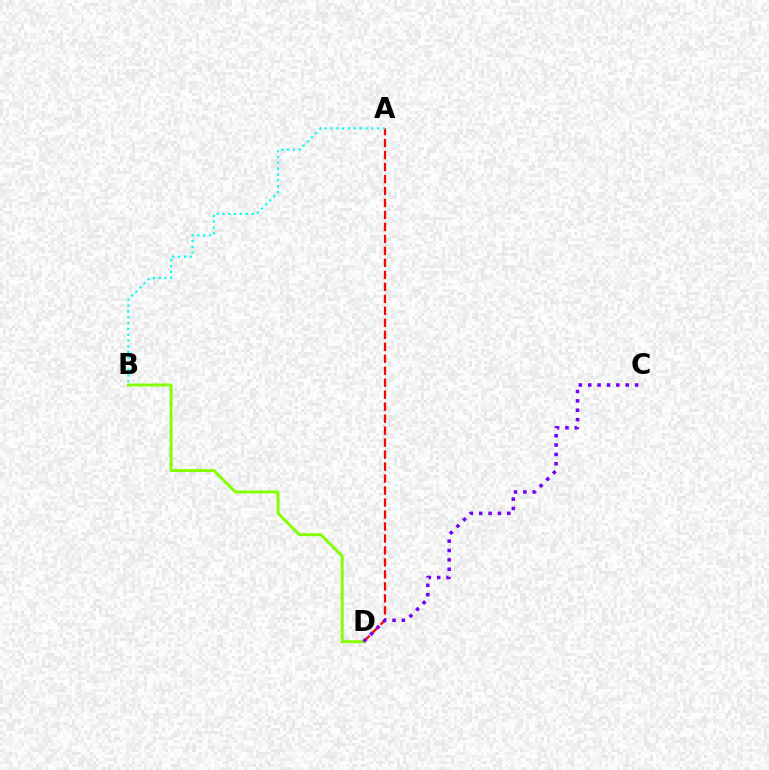{('A', 'D'): [{'color': '#ff0000', 'line_style': 'dashed', 'thickness': 1.63}], ('B', 'D'): [{'color': '#84ff00', 'line_style': 'solid', 'thickness': 2.12}], ('C', 'D'): [{'color': '#7200ff', 'line_style': 'dotted', 'thickness': 2.55}], ('A', 'B'): [{'color': '#00fff6', 'line_style': 'dotted', 'thickness': 1.58}]}